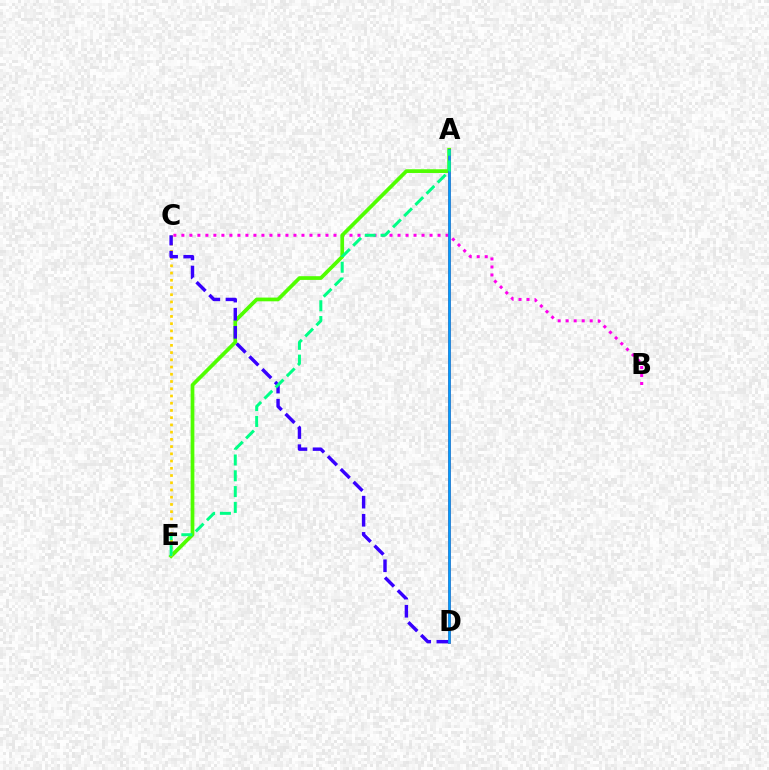{('B', 'C'): [{'color': '#ff00ed', 'line_style': 'dotted', 'thickness': 2.18}], ('A', 'E'): [{'color': '#4fff00', 'line_style': 'solid', 'thickness': 2.68}, {'color': '#00ff86', 'line_style': 'dashed', 'thickness': 2.15}], ('C', 'E'): [{'color': '#ffd500', 'line_style': 'dotted', 'thickness': 1.96}], ('A', 'D'): [{'color': '#ff0000', 'line_style': 'solid', 'thickness': 2.0}, {'color': '#009eff', 'line_style': 'solid', 'thickness': 1.91}], ('C', 'D'): [{'color': '#3700ff', 'line_style': 'dashed', 'thickness': 2.46}]}